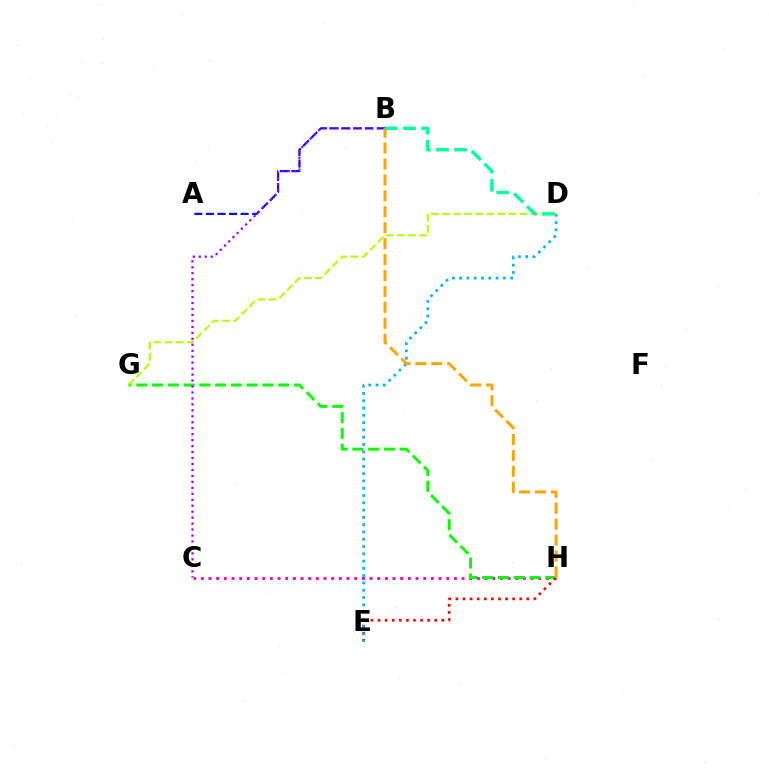{('A', 'B'): [{'color': '#0010ff', 'line_style': 'dashed', 'thickness': 1.57}], ('C', 'H'): [{'color': '#ff00bd', 'line_style': 'dotted', 'thickness': 2.08}], ('G', 'H'): [{'color': '#08ff00', 'line_style': 'dashed', 'thickness': 2.14}], ('E', 'H'): [{'color': '#ff0000', 'line_style': 'dotted', 'thickness': 1.93}], ('D', 'E'): [{'color': '#00b5ff', 'line_style': 'dotted', 'thickness': 1.98}], ('D', 'G'): [{'color': '#b3ff00', 'line_style': 'dashed', 'thickness': 1.5}], ('B', 'C'): [{'color': '#9b00ff', 'line_style': 'dotted', 'thickness': 1.62}], ('B', 'H'): [{'color': '#ffa500', 'line_style': 'dashed', 'thickness': 2.16}], ('B', 'D'): [{'color': '#00ff9d', 'line_style': 'dashed', 'thickness': 2.46}]}